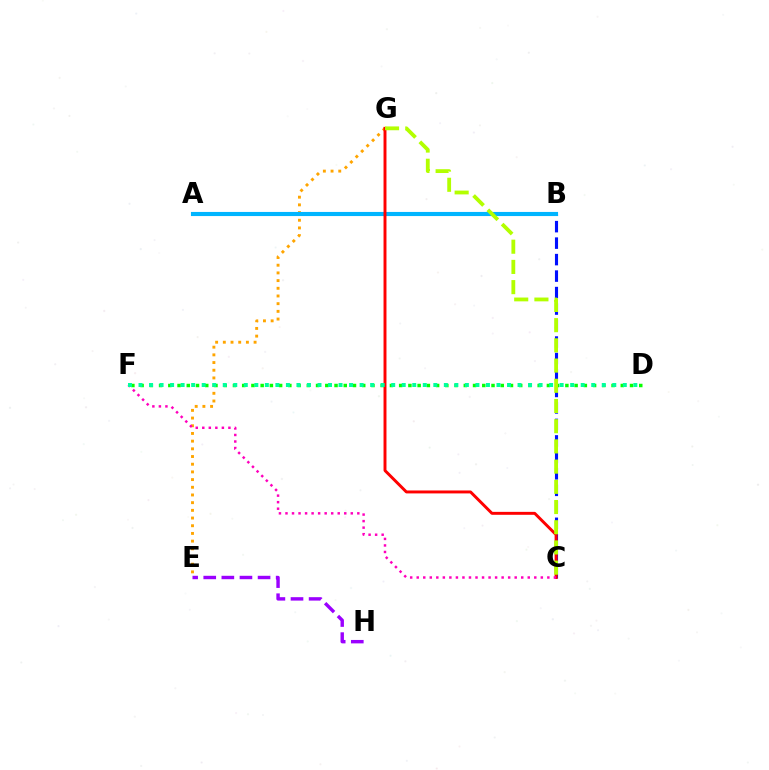{('E', 'G'): [{'color': '#ffa500', 'line_style': 'dotted', 'thickness': 2.09}], ('B', 'C'): [{'color': '#0010ff', 'line_style': 'dashed', 'thickness': 2.24}], ('A', 'B'): [{'color': '#00b5ff', 'line_style': 'solid', 'thickness': 2.97}], ('D', 'F'): [{'color': '#08ff00', 'line_style': 'dotted', 'thickness': 2.51}, {'color': '#00ff9d', 'line_style': 'dotted', 'thickness': 2.86}], ('C', 'G'): [{'color': '#ff0000', 'line_style': 'solid', 'thickness': 2.12}, {'color': '#b3ff00', 'line_style': 'dashed', 'thickness': 2.75}], ('E', 'H'): [{'color': '#9b00ff', 'line_style': 'dashed', 'thickness': 2.46}], ('C', 'F'): [{'color': '#ff00bd', 'line_style': 'dotted', 'thickness': 1.77}]}